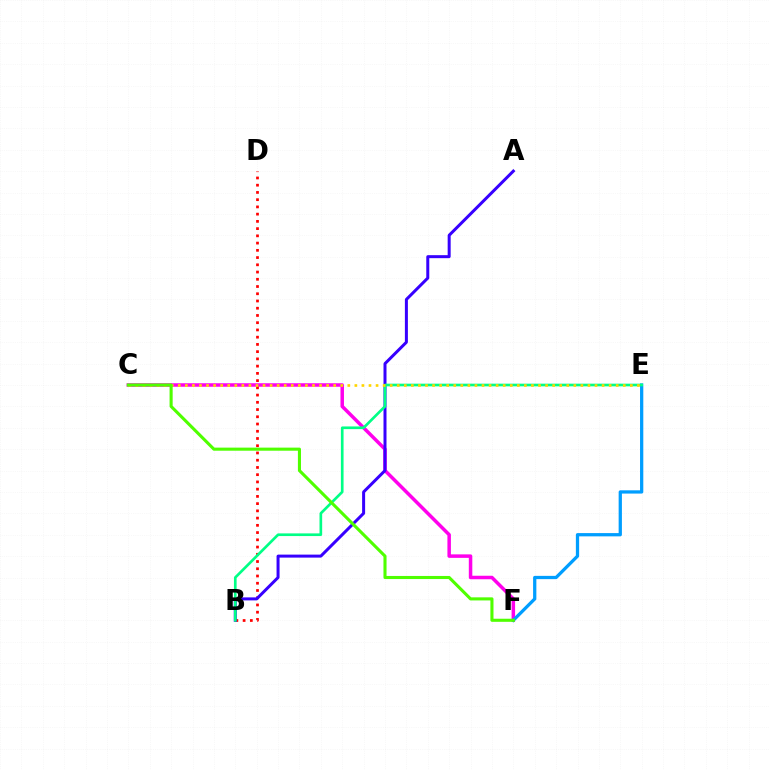{('C', 'F'): [{'color': '#ff00ed', 'line_style': 'solid', 'thickness': 2.52}, {'color': '#4fff00', 'line_style': 'solid', 'thickness': 2.22}], ('E', 'F'): [{'color': '#009eff', 'line_style': 'solid', 'thickness': 2.35}], ('B', 'D'): [{'color': '#ff0000', 'line_style': 'dotted', 'thickness': 1.97}], ('A', 'B'): [{'color': '#3700ff', 'line_style': 'solid', 'thickness': 2.16}], ('B', 'E'): [{'color': '#00ff86', 'line_style': 'solid', 'thickness': 1.92}], ('C', 'E'): [{'color': '#ffd500', 'line_style': 'dotted', 'thickness': 1.92}]}